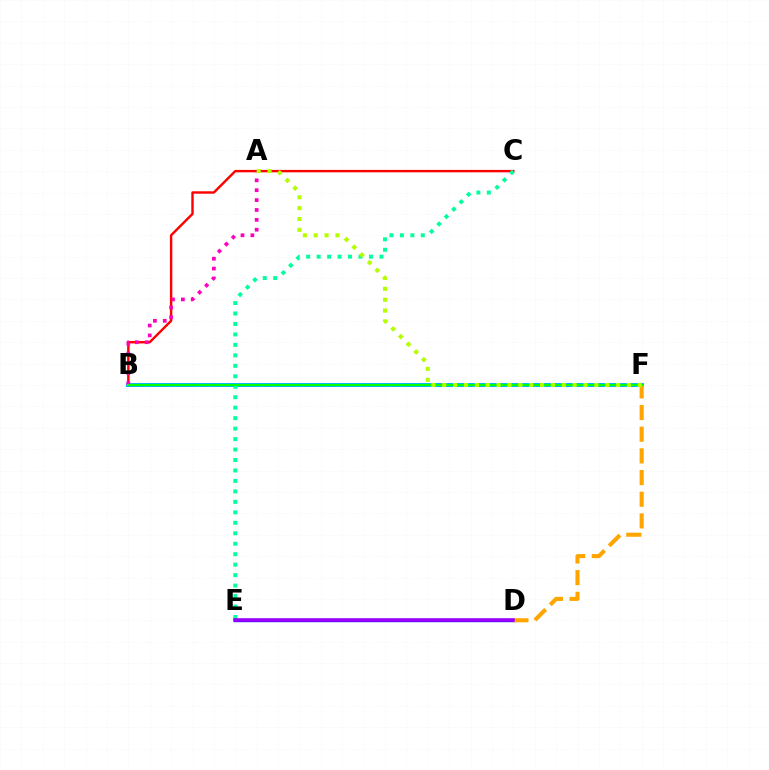{('B', 'F'): [{'color': '#00b5ff', 'line_style': 'solid', 'thickness': 2.83}, {'color': '#08ff00', 'line_style': 'solid', 'thickness': 1.52}], ('B', 'C'): [{'color': '#ff0000', 'line_style': 'solid', 'thickness': 1.74}], ('C', 'E'): [{'color': '#00ff9d', 'line_style': 'dotted', 'thickness': 2.84}], ('D', 'E'): [{'color': '#0010ff', 'line_style': 'solid', 'thickness': 2.41}, {'color': '#9b00ff', 'line_style': 'solid', 'thickness': 2.54}], ('D', 'F'): [{'color': '#ffa500', 'line_style': 'dashed', 'thickness': 2.94}], ('A', 'B'): [{'color': '#ff00bd', 'line_style': 'dotted', 'thickness': 2.68}], ('A', 'F'): [{'color': '#b3ff00', 'line_style': 'dotted', 'thickness': 2.95}]}